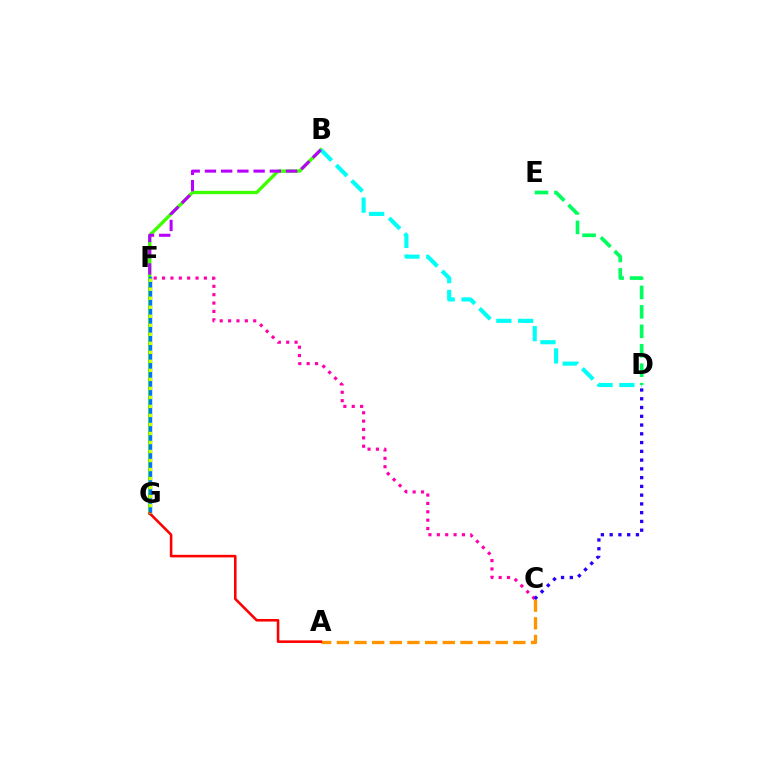{('B', 'G'): [{'color': '#3dff00', 'line_style': 'solid', 'thickness': 2.41}], ('F', 'G'): [{'color': '#0074ff', 'line_style': 'solid', 'thickness': 2.45}, {'color': '#d1ff00', 'line_style': 'dotted', 'thickness': 2.45}], ('A', 'C'): [{'color': '#ff9400', 'line_style': 'dashed', 'thickness': 2.4}], ('B', 'D'): [{'color': '#00fff6', 'line_style': 'dashed', 'thickness': 2.97}], ('C', 'F'): [{'color': '#ff00ac', 'line_style': 'dotted', 'thickness': 2.27}], ('A', 'G'): [{'color': '#ff0000', 'line_style': 'solid', 'thickness': 1.85}], ('C', 'D'): [{'color': '#2500ff', 'line_style': 'dotted', 'thickness': 2.38}], ('B', 'F'): [{'color': '#b900ff', 'line_style': 'dashed', 'thickness': 2.2}], ('D', 'E'): [{'color': '#00ff5c', 'line_style': 'dashed', 'thickness': 2.64}]}